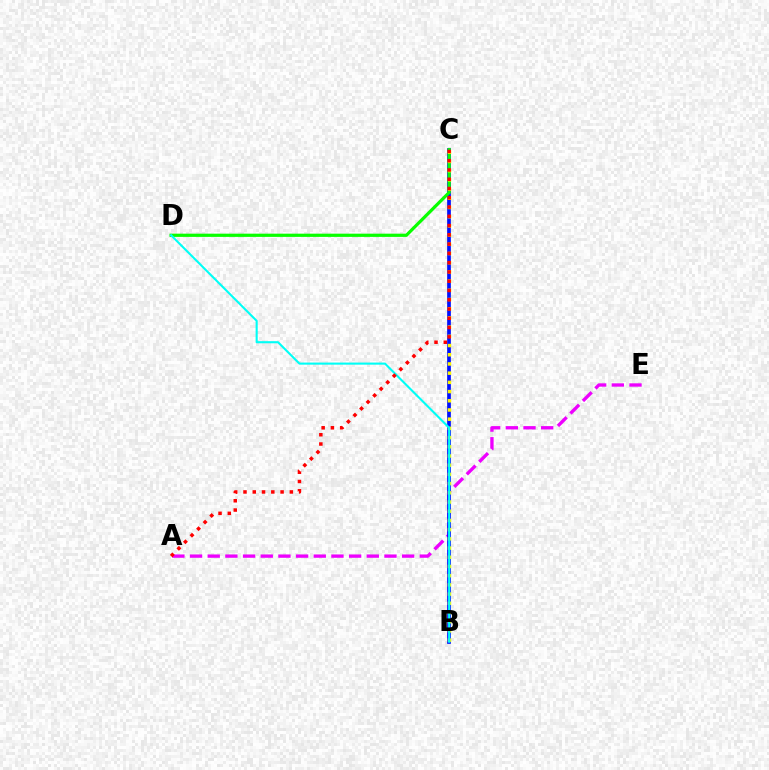{('A', 'E'): [{'color': '#ee00ff', 'line_style': 'dashed', 'thickness': 2.4}], ('B', 'C'): [{'color': '#0010ff', 'line_style': 'solid', 'thickness': 2.66}, {'color': '#fcf500', 'line_style': 'dotted', 'thickness': 2.5}], ('C', 'D'): [{'color': '#08ff00', 'line_style': 'solid', 'thickness': 2.32}], ('B', 'D'): [{'color': '#00fff6', 'line_style': 'solid', 'thickness': 1.51}], ('A', 'C'): [{'color': '#ff0000', 'line_style': 'dotted', 'thickness': 2.52}]}